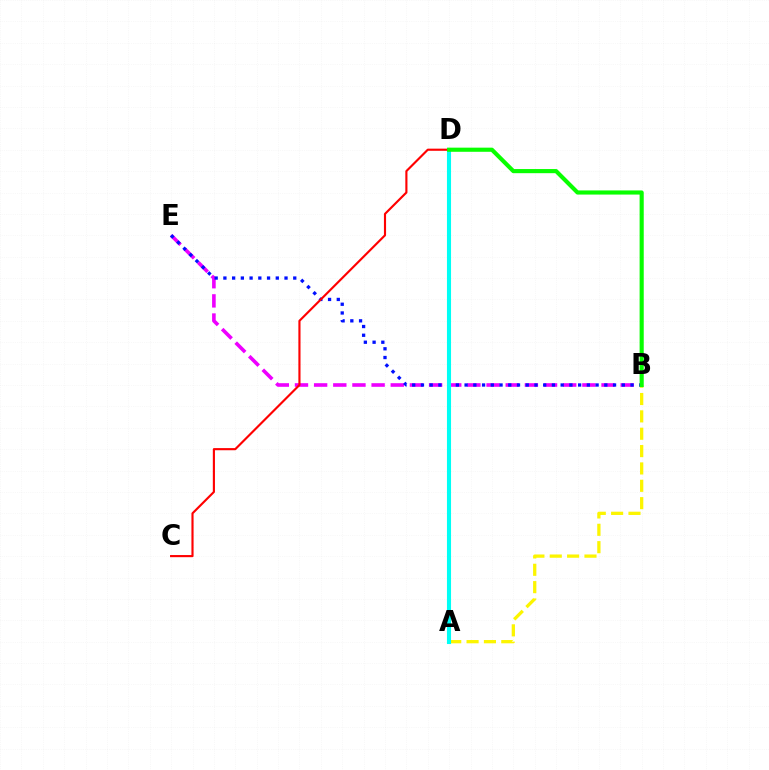{('B', 'E'): [{'color': '#ee00ff', 'line_style': 'dashed', 'thickness': 2.6}, {'color': '#0010ff', 'line_style': 'dotted', 'thickness': 2.37}], ('A', 'B'): [{'color': '#fcf500', 'line_style': 'dashed', 'thickness': 2.36}], ('A', 'D'): [{'color': '#00fff6', 'line_style': 'solid', 'thickness': 2.94}], ('C', 'D'): [{'color': '#ff0000', 'line_style': 'solid', 'thickness': 1.54}], ('B', 'D'): [{'color': '#08ff00', 'line_style': 'solid', 'thickness': 2.98}]}